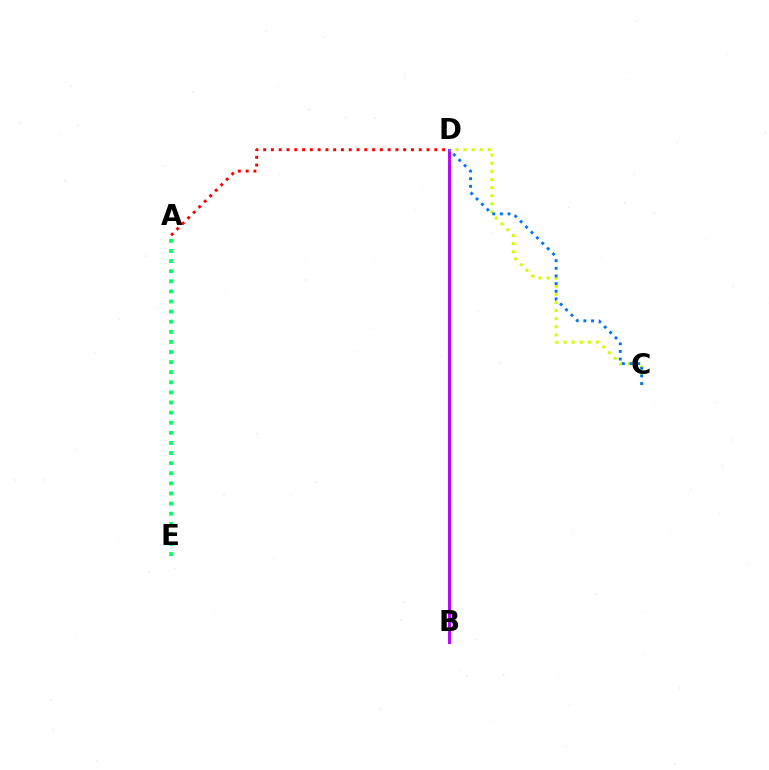{('B', 'D'): [{'color': '#b900ff', 'line_style': 'solid', 'thickness': 2.11}], ('C', 'D'): [{'color': '#d1ff00', 'line_style': 'dotted', 'thickness': 2.2}, {'color': '#0074ff', 'line_style': 'dotted', 'thickness': 2.08}], ('A', 'E'): [{'color': '#00ff5c', 'line_style': 'dotted', 'thickness': 2.75}], ('A', 'D'): [{'color': '#ff0000', 'line_style': 'dotted', 'thickness': 2.11}]}